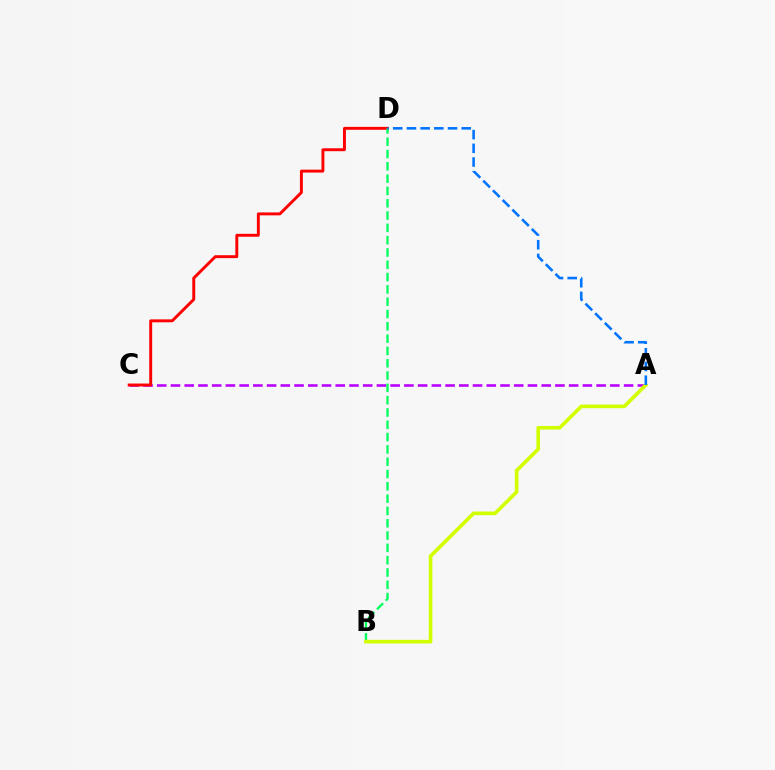{('A', 'C'): [{'color': '#b900ff', 'line_style': 'dashed', 'thickness': 1.87}], ('C', 'D'): [{'color': '#ff0000', 'line_style': 'solid', 'thickness': 2.1}], ('B', 'D'): [{'color': '#00ff5c', 'line_style': 'dashed', 'thickness': 1.67}], ('A', 'B'): [{'color': '#d1ff00', 'line_style': 'solid', 'thickness': 2.61}], ('A', 'D'): [{'color': '#0074ff', 'line_style': 'dashed', 'thickness': 1.86}]}